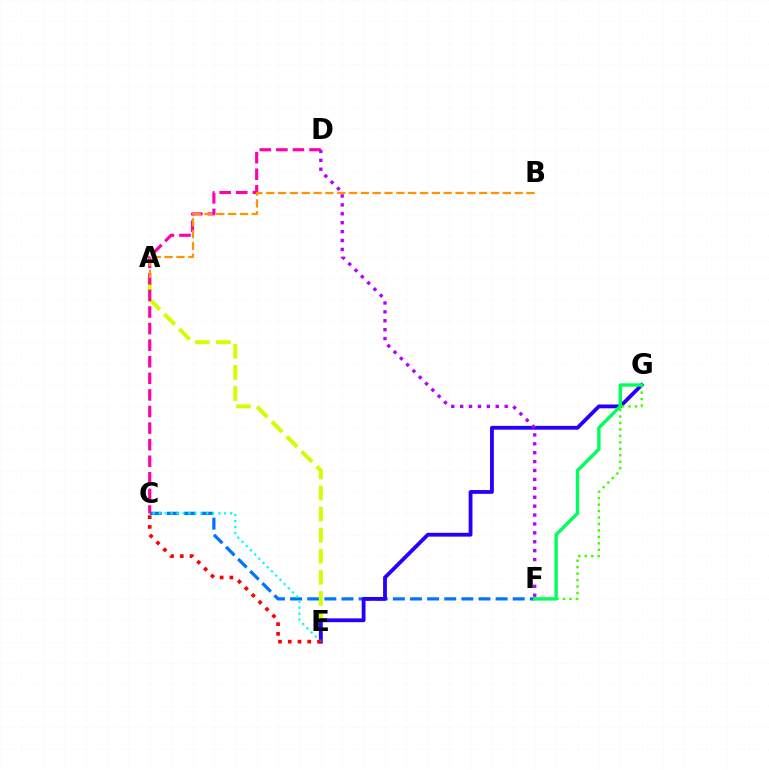{('C', 'F'): [{'color': '#0074ff', 'line_style': 'dashed', 'thickness': 2.33}], ('A', 'E'): [{'color': '#d1ff00', 'line_style': 'dashed', 'thickness': 2.86}], ('E', 'G'): [{'color': '#2500ff', 'line_style': 'solid', 'thickness': 2.74}], ('F', 'G'): [{'color': '#3dff00', 'line_style': 'dotted', 'thickness': 1.76}, {'color': '#00ff5c', 'line_style': 'solid', 'thickness': 2.42}], ('C', 'D'): [{'color': '#ff00ac', 'line_style': 'dashed', 'thickness': 2.25}], ('A', 'B'): [{'color': '#ff9400', 'line_style': 'dashed', 'thickness': 1.61}], ('C', 'E'): [{'color': '#00fff6', 'line_style': 'dotted', 'thickness': 1.62}, {'color': '#ff0000', 'line_style': 'dotted', 'thickness': 2.65}], ('D', 'F'): [{'color': '#b900ff', 'line_style': 'dotted', 'thickness': 2.42}]}